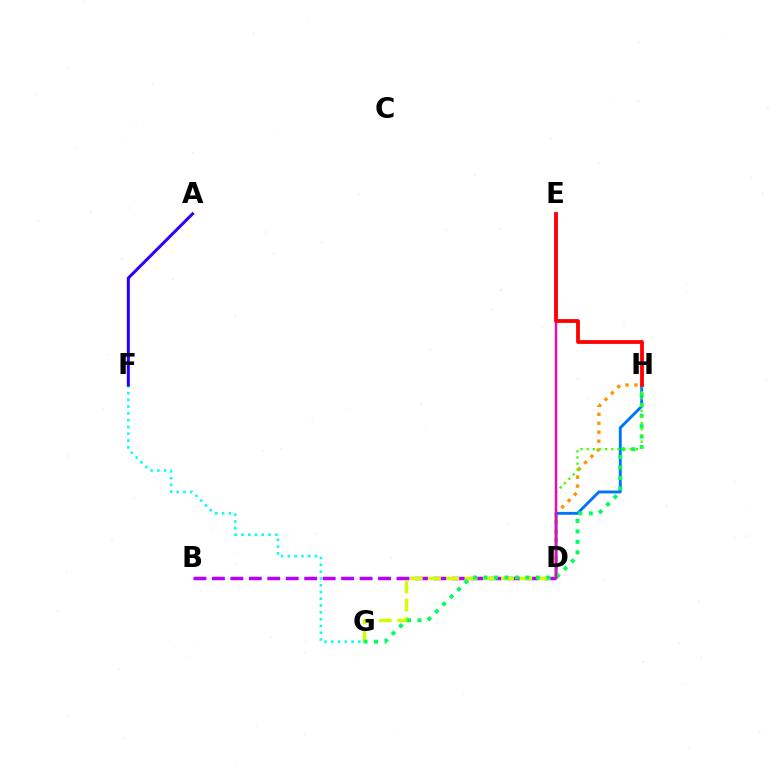{('F', 'G'): [{'color': '#00fff6', 'line_style': 'dotted', 'thickness': 1.84}], ('B', 'D'): [{'color': '#b900ff', 'line_style': 'dashed', 'thickness': 2.51}], ('D', 'H'): [{'color': '#ff9400', 'line_style': 'dotted', 'thickness': 2.44}, {'color': '#0074ff', 'line_style': 'solid', 'thickness': 2.08}, {'color': '#3dff00', 'line_style': 'dotted', 'thickness': 1.67}], ('D', 'G'): [{'color': '#d1ff00', 'line_style': 'dashed', 'thickness': 2.48}], ('G', 'H'): [{'color': '#00ff5c', 'line_style': 'dotted', 'thickness': 2.84}], ('D', 'E'): [{'color': '#ff00ac', 'line_style': 'solid', 'thickness': 1.74}], ('E', 'H'): [{'color': '#ff0000', 'line_style': 'solid', 'thickness': 2.73}], ('A', 'F'): [{'color': '#2500ff', 'line_style': 'solid', 'thickness': 2.16}]}